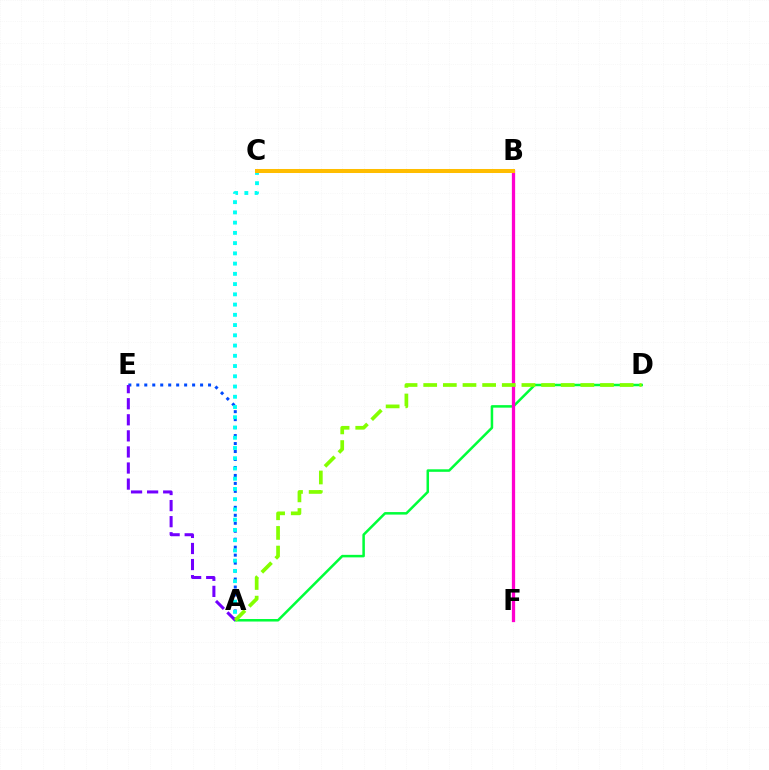{('A', 'D'): [{'color': '#00ff39', 'line_style': 'solid', 'thickness': 1.81}, {'color': '#84ff00', 'line_style': 'dashed', 'thickness': 2.67}], ('A', 'E'): [{'color': '#004bff', 'line_style': 'dotted', 'thickness': 2.17}, {'color': '#7200ff', 'line_style': 'dashed', 'thickness': 2.18}], ('B', 'F'): [{'color': '#ff00cf', 'line_style': 'solid', 'thickness': 2.36}], ('A', 'C'): [{'color': '#00fff6', 'line_style': 'dotted', 'thickness': 2.78}], ('B', 'C'): [{'color': '#ff0000', 'line_style': 'dotted', 'thickness': 1.95}, {'color': '#ffbd00', 'line_style': 'solid', 'thickness': 2.9}]}